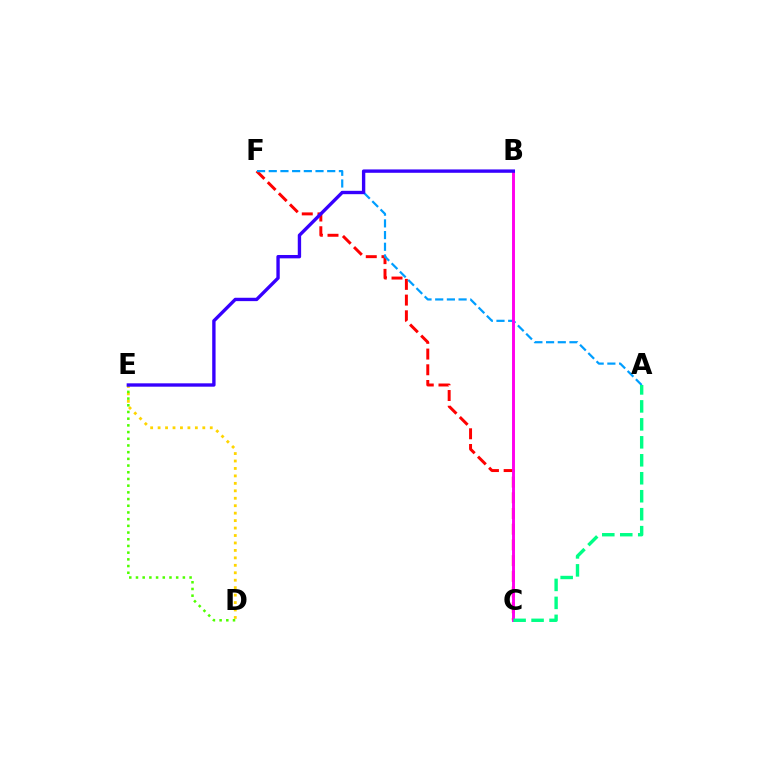{('D', 'E'): [{'color': '#ffd500', 'line_style': 'dotted', 'thickness': 2.02}, {'color': '#4fff00', 'line_style': 'dotted', 'thickness': 1.82}], ('C', 'F'): [{'color': '#ff0000', 'line_style': 'dashed', 'thickness': 2.13}], ('A', 'F'): [{'color': '#009eff', 'line_style': 'dashed', 'thickness': 1.59}], ('B', 'C'): [{'color': '#ff00ed', 'line_style': 'solid', 'thickness': 2.11}], ('B', 'E'): [{'color': '#3700ff', 'line_style': 'solid', 'thickness': 2.42}], ('A', 'C'): [{'color': '#00ff86', 'line_style': 'dashed', 'thickness': 2.44}]}